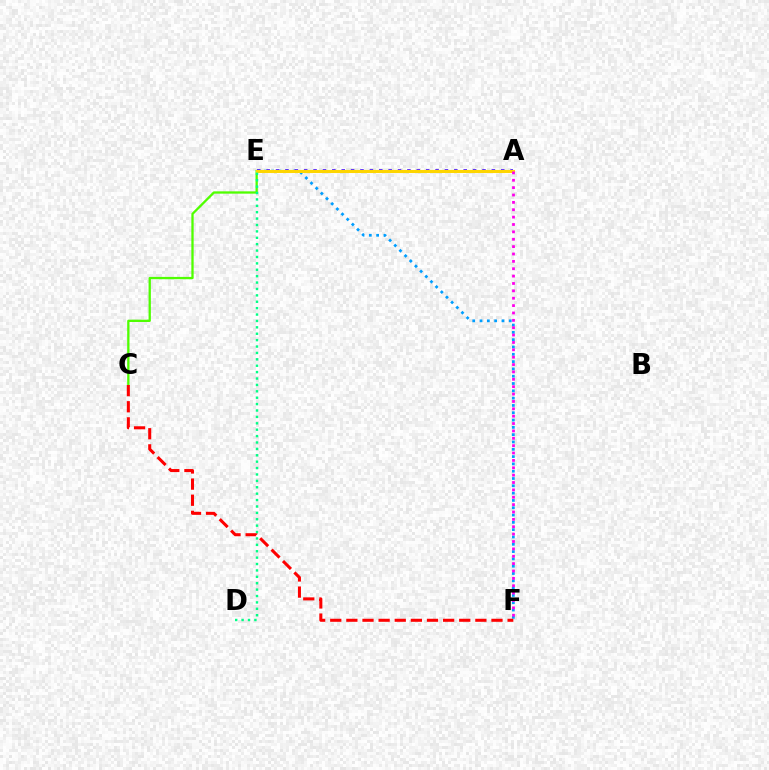{('E', 'F'): [{'color': '#009eff', 'line_style': 'dotted', 'thickness': 1.99}], ('C', 'E'): [{'color': '#4fff00', 'line_style': 'solid', 'thickness': 1.66}], ('A', 'E'): [{'color': '#3700ff', 'line_style': 'dotted', 'thickness': 2.55}, {'color': '#ffd500', 'line_style': 'solid', 'thickness': 2.21}], ('A', 'F'): [{'color': '#ff00ed', 'line_style': 'dotted', 'thickness': 2.0}], ('C', 'F'): [{'color': '#ff0000', 'line_style': 'dashed', 'thickness': 2.19}], ('D', 'E'): [{'color': '#00ff86', 'line_style': 'dotted', 'thickness': 1.74}]}